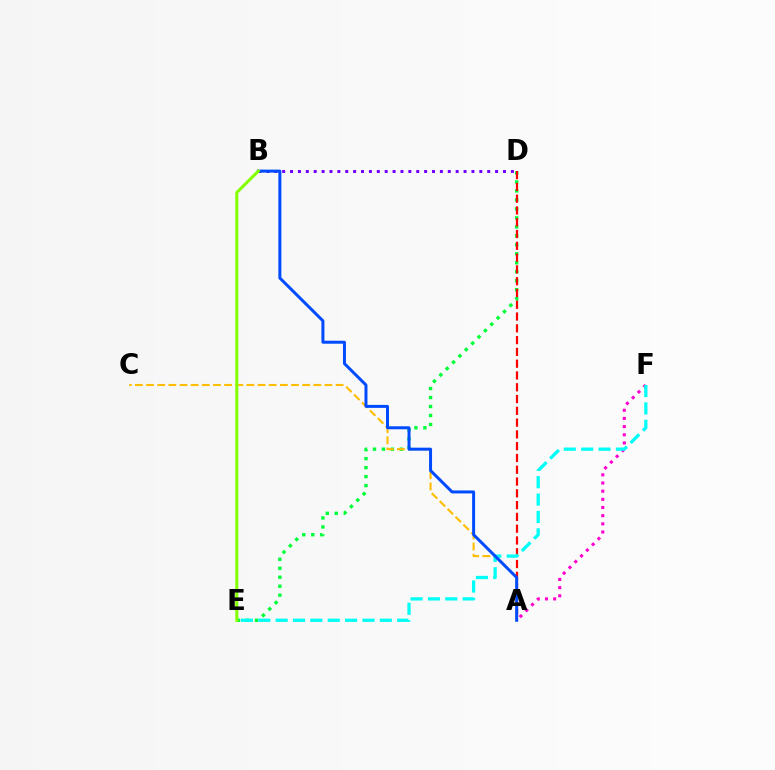{('A', 'F'): [{'color': '#ff00cf', 'line_style': 'dotted', 'thickness': 2.22}], ('D', 'E'): [{'color': '#00ff39', 'line_style': 'dotted', 'thickness': 2.44}], ('A', 'D'): [{'color': '#ff0000', 'line_style': 'dashed', 'thickness': 1.6}], ('B', 'D'): [{'color': '#7200ff', 'line_style': 'dotted', 'thickness': 2.14}], ('A', 'C'): [{'color': '#ffbd00', 'line_style': 'dashed', 'thickness': 1.51}], ('E', 'F'): [{'color': '#00fff6', 'line_style': 'dashed', 'thickness': 2.36}], ('A', 'B'): [{'color': '#004bff', 'line_style': 'solid', 'thickness': 2.15}], ('B', 'E'): [{'color': '#84ff00', 'line_style': 'solid', 'thickness': 2.17}]}